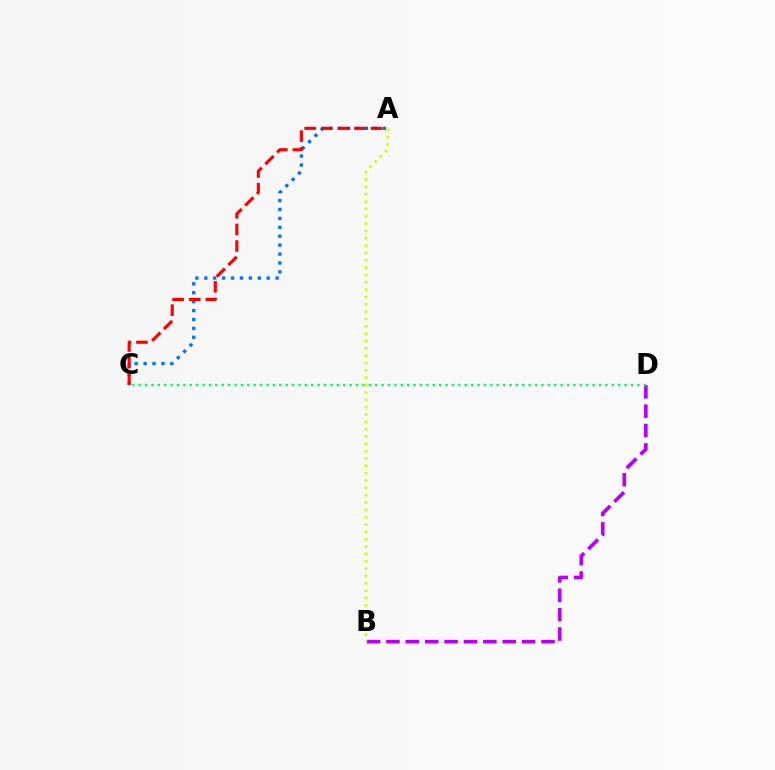{('B', 'D'): [{'color': '#b900ff', 'line_style': 'dashed', 'thickness': 2.63}], ('C', 'D'): [{'color': '#00ff5c', 'line_style': 'dotted', 'thickness': 1.74}], ('A', 'C'): [{'color': '#0074ff', 'line_style': 'dotted', 'thickness': 2.42}, {'color': '#ff0000', 'line_style': 'dashed', 'thickness': 2.25}], ('A', 'B'): [{'color': '#d1ff00', 'line_style': 'dotted', 'thickness': 1.99}]}